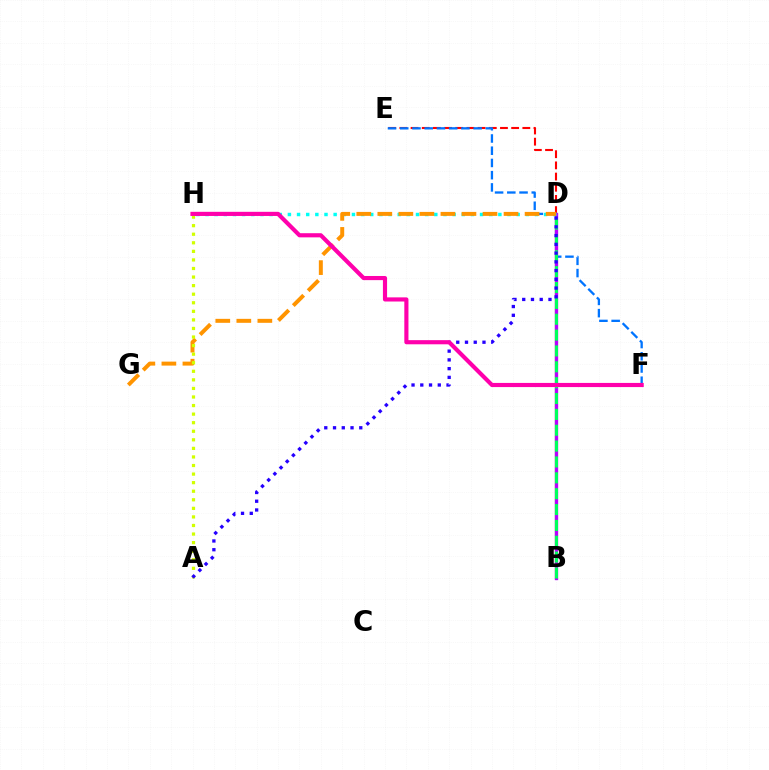{('B', 'D'): [{'color': '#3dff00', 'line_style': 'solid', 'thickness': 1.63}, {'color': '#b900ff', 'line_style': 'solid', 'thickness': 2.39}, {'color': '#00ff5c', 'line_style': 'dashed', 'thickness': 2.15}], ('D', 'E'): [{'color': '#ff0000', 'line_style': 'dashed', 'thickness': 1.52}], ('E', 'F'): [{'color': '#0074ff', 'line_style': 'dashed', 'thickness': 1.66}], ('D', 'H'): [{'color': '#00fff6', 'line_style': 'dotted', 'thickness': 2.49}], ('D', 'G'): [{'color': '#ff9400', 'line_style': 'dashed', 'thickness': 2.86}], ('A', 'H'): [{'color': '#d1ff00', 'line_style': 'dotted', 'thickness': 2.33}], ('A', 'D'): [{'color': '#2500ff', 'line_style': 'dotted', 'thickness': 2.38}], ('F', 'H'): [{'color': '#ff00ac', 'line_style': 'solid', 'thickness': 2.98}]}